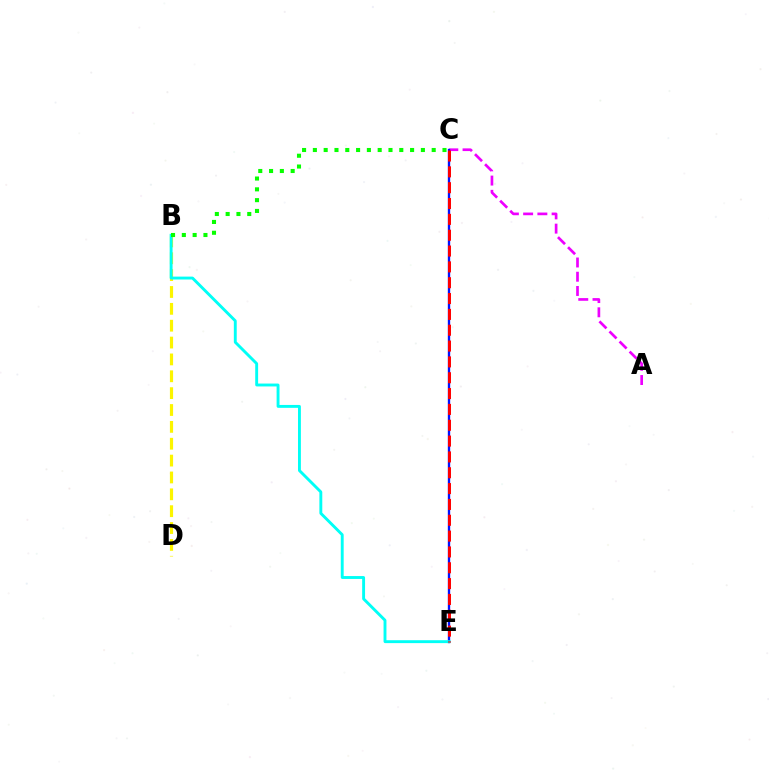{('A', 'C'): [{'color': '#ee00ff', 'line_style': 'dashed', 'thickness': 1.93}], ('B', 'D'): [{'color': '#fcf500', 'line_style': 'dashed', 'thickness': 2.29}], ('C', 'E'): [{'color': '#0010ff', 'line_style': 'solid', 'thickness': 1.7}, {'color': '#ff0000', 'line_style': 'dashed', 'thickness': 2.15}], ('B', 'E'): [{'color': '#00fff6', 'line_style': 'solid', 'thickness': 2.08}], ('B', 'C'): [{'color': '#08ff00', 'line_style': 'dotted', 'thickness': 2.93}]}